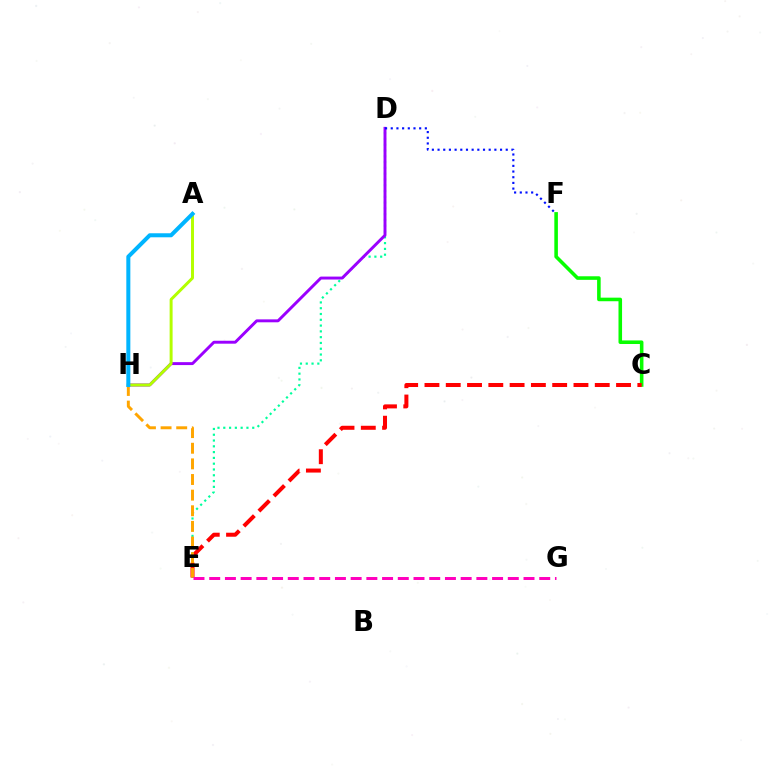{('C', 'F'): [{'color': '#08ff00', 'line_style': 'solid', 'thickness': 2.57}], ('D', 'E'): [{'color': '#00ff9d', 'line_style': 'dotted', 'thickness': 1.57}], ('D', 'H'): [{'color': '#9b00ff', 'line_style': 'solid', 'thickness': 2.11}], ('D', 'F'): [{'color': '#0010ff', 'line_style': 'dotted', 'thickness': 1.54}], ('C', 'E'): [{'color': '#ff0000', 'line_style': 'dashed', 'thickness': 2.89}], ('E', 'H'): [{'color': '#ffa500', 'line_style': 'dashed', 'thickness': 2.12}], ('A', 'H'): [{'color': '#b3ff00', 'line_style': 'solid', 'thickness': 2.14}, {'color': '#00b5ff', 'line_style': 'solid', 'thickness': 2.9}], ('E', 'G'): [{'color': '#ff00bd', 'line_style': 'dashed', 'thickness': 2.13}]}